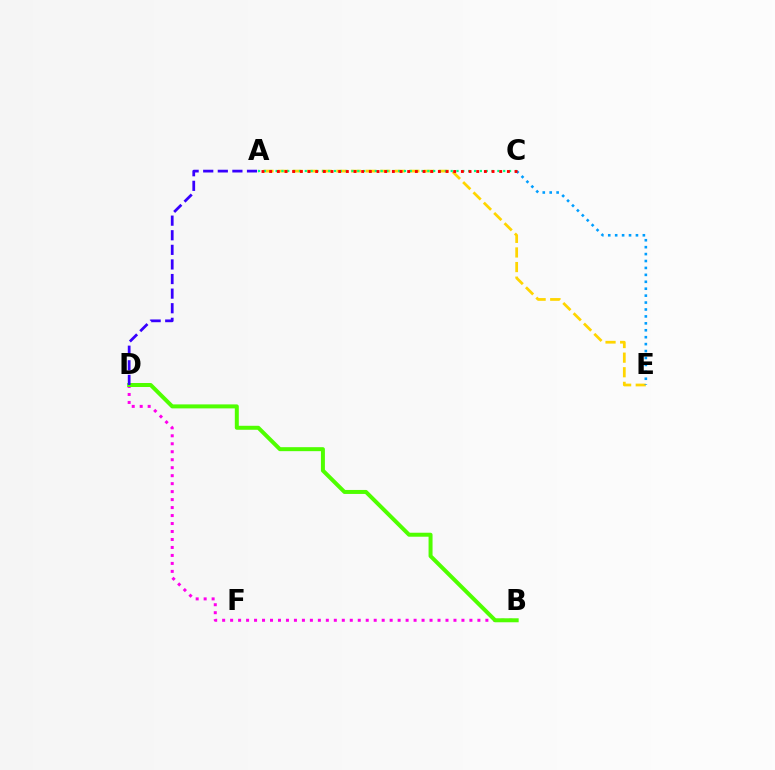{('A', 'E'): [{'color': '#ffd500', 'line_style': 'dashed', 'thickness': 1.98}], ('B', 'D'): [{'color': '#ff00ed', 'line_style': 'dotted', 'thickness': 2.17}, {'color': '#4fff00', 'line_style': 'solid', 'thickness': 2.87}], ('C', 'E'): [{'color': '#009eff', 'line_style': 'dotted', 'thickness': 1.88}], ('A', 'C'): [{'color': '#00ff86', 'line_style': 'dotted', 'thickness': 1.59}, {'color': '#ff0000', 'line_style': 'dotted', 'thickness': 2.08}], ('A', 'D'): [{'color': '#3700ff', 'line_style': 'dashed', 'thickness': 1.98}]}